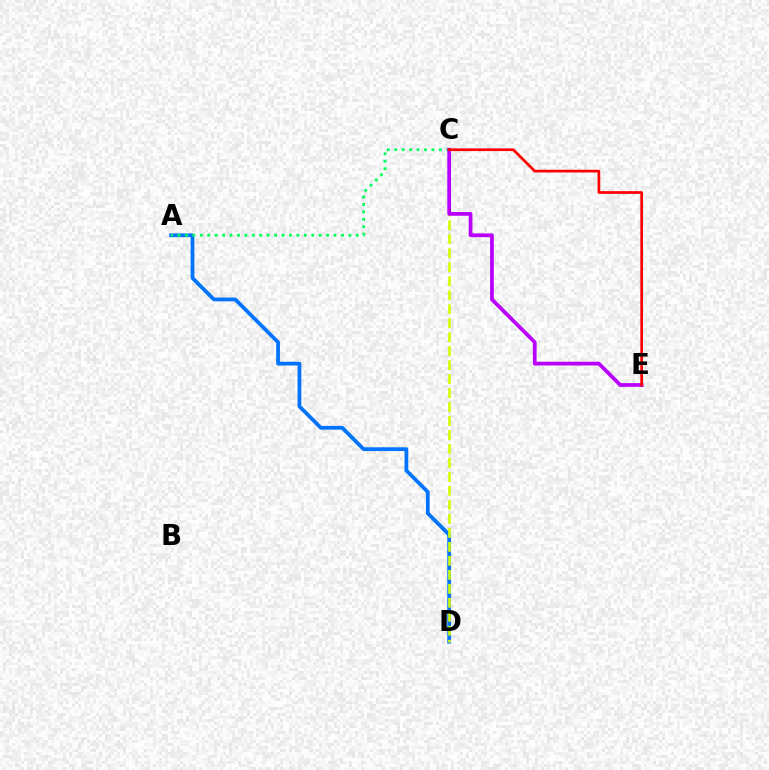{('A', 'D'): [{'color': '#0074ff', 'line_style': 'solid', 'thickness': 2.71}], ('A', 'C'): [{'color': '#00ff5c', 'line_style': 'dotted', 'thickness': 2.02}], ('C', 'D'): [{'color': '#d1ff00', 'line_style': 'dashed', 'thickness': 1.9}], ('C', 'E'): [{'color': '#b900ff', 'line_style': 'solid', 'thickness': 2.7}, {'color': '#ff0000', 'line_style': 'solid', 'thickness': 1.95}]}